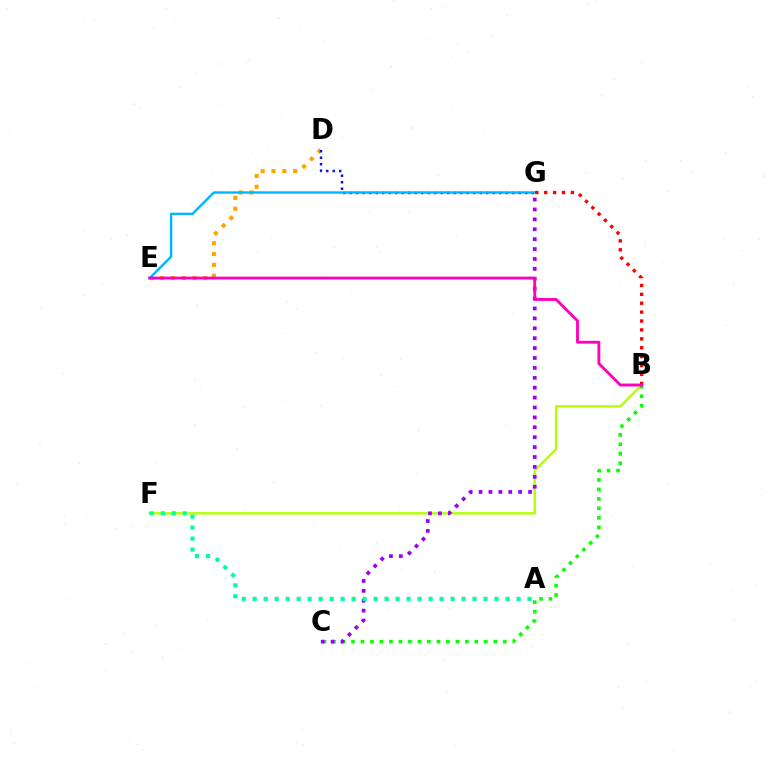{('D', 'E'): [{'color': '#ffa500', 'line_style': 'dotted', 'thickness': 2.94}], ('D', 'G'): [{'color': '#0010ff', 'line_style': 'dotted', 'thickness': 1.77}], ('B', 'F'): [{'color': '#b3ff00', 'line_style': 'solid', 'thickness': 1.75}], ('E', 'G'): [{'color': '#00b5ff', 'line_style': 'solid', 'thickness': 1.71}], ('B', 'C'): [{'color': '#08ff00', 'line_style': 'dotted', 'thickness': 2.58}], ('C', 'G'): [{'color': '#9b00ff', 'line_style': 'dotted', 'thickness': 2.69}], ('B', 'G'): [{'color': '#ff0000', 'line_style': 'dotted', 'thickness': 2.42}], ('A', 'F'): [{'color': '#00ff9d', 'line_style': 'dotted', 'thickness': 2.99}], ('B', 'E'): [{'color': '#ff00bd', 'line_style': 'solid', 'thickness': 2.06}]}